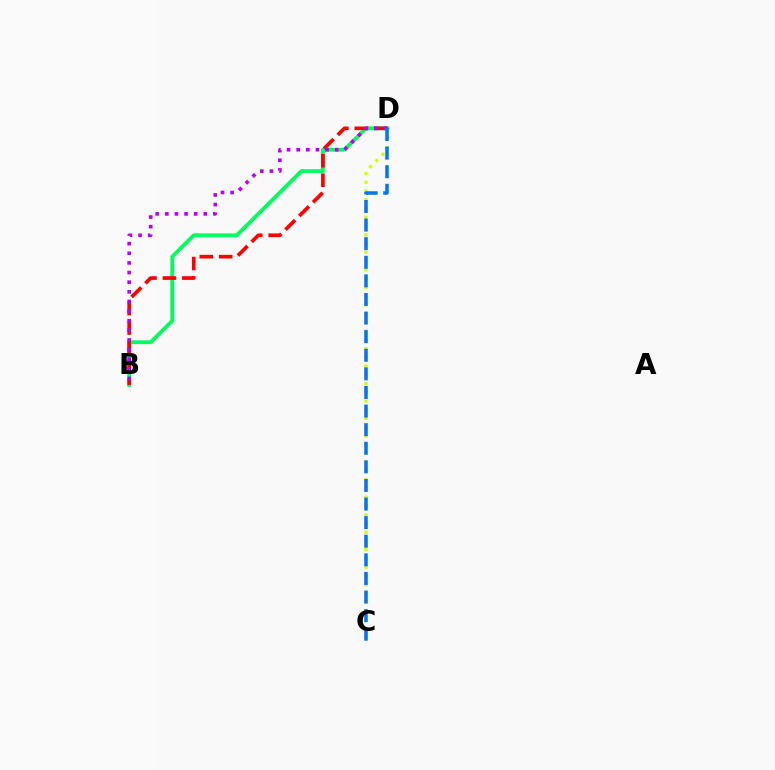{('B', 'D'): [{'color': '#00ff5c', 'line_style': 'solid', 'thickness': 2.74}, {'color': '#ff0000', 'line_style': 'dashed', 'thickness': 2.64}, {'color': '#b900ff', 'line_style': 'dotted', 'thickness': 2.62}], ('C', 'D'): [{'color': '#d1ff00', 'line_style': 'dotted', 'thickness': 2.38}, {'color': '#0074ff', 'line_style': 'dashed', 'thickness': 2.53}]}